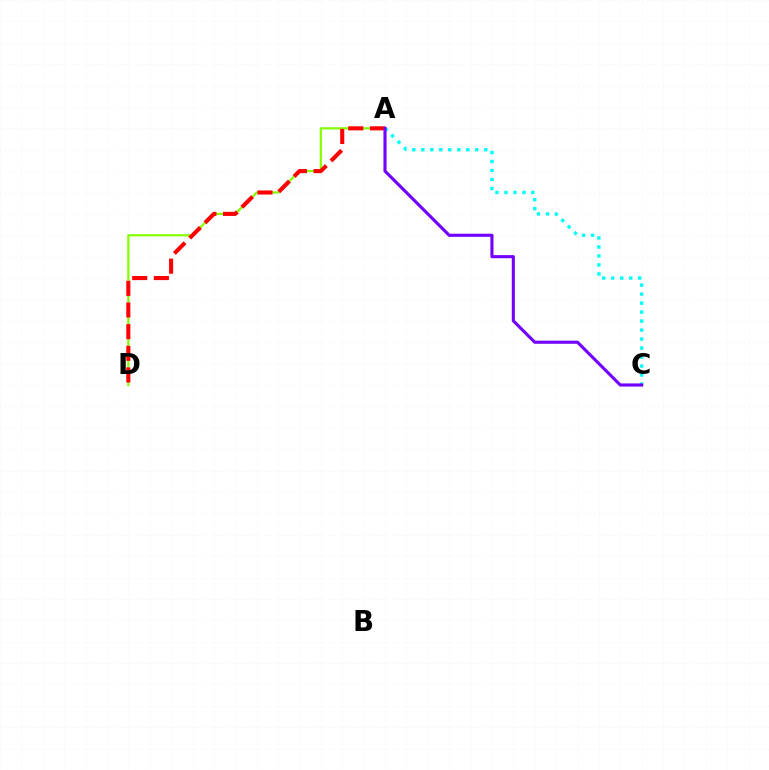{('A', 'C'): [{'color': '#00fff6', 'line_style': 'dotted', 'thickness': 2.44}, {'color': '#7200ff', 'line_style': 'solid', 'thickness': 2.24}], ('A', 'D'): [{'color': '#84ff00', 'line_style': 'solid', 'thickness': 1.6}, {'color': '#ff0000', 'line_style': 'dashed', 'thickness': 2.94}]}